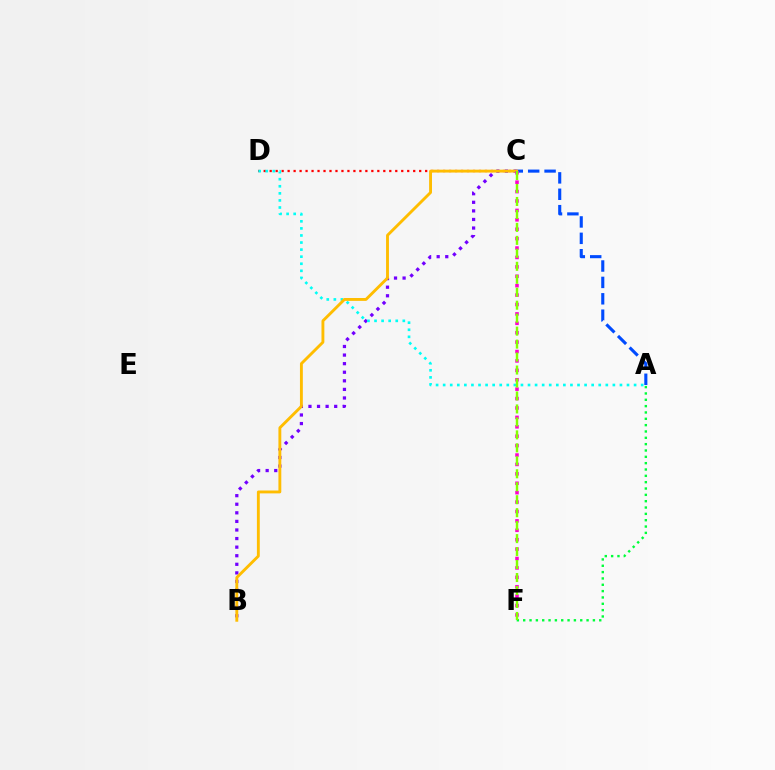{('C', 'D'): [{'color': '#ff0000', 'line_style': 'dotted', 'thickness': 1.62}], ('A', 'C'): [{'color': '#004bff', 'line_style': 'dashed', 'thickness': 2.23}], ('B', 'C'): [{'color': '#7200ff', 'line_style': 'dotted', 'thickness': 2.33}, {'color': '#ffbd00', 'line_style': 'solid', 'thickness': 2.07}], ('A', 'D'): [{'color': '#00fff6', 'line_style': 'dotted', 'thickness': 1.92}], ('A', 'F'): [{'color': '#00ff39', 'line_style': 'dotted', 'thickness': 1.72}], ('C', 'F'): [{'color': '#ff00cf', 'line_style': 'dotted', 'thickness': 2.56}, {'color': '#84ff00', 'line_style': 'dashed', 'thickness': 1.76}]}